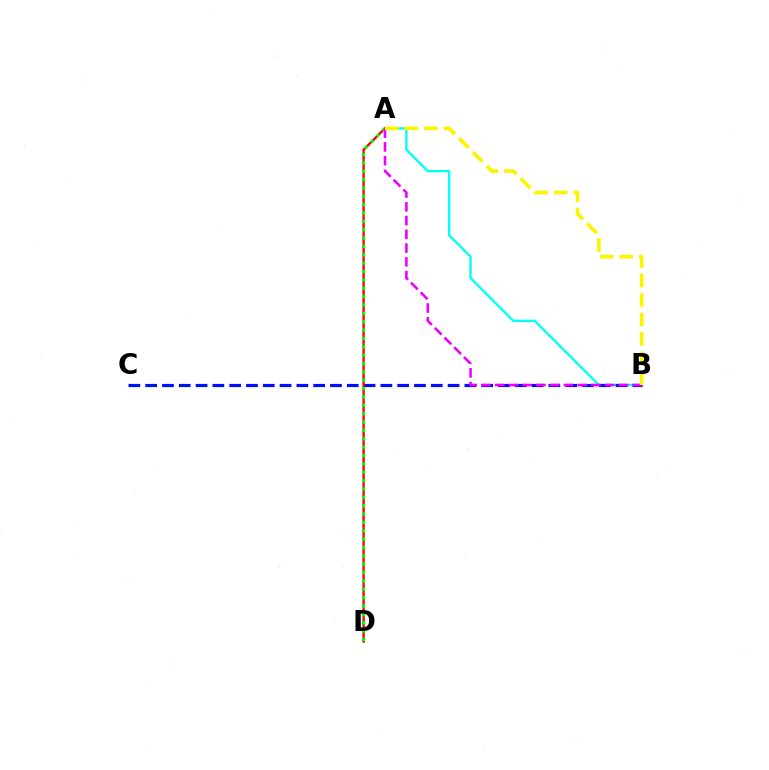{('A', 'B'): [{'color': '#00fff6', 'line_style': 'solid', 'thickness': 1.68}, {'color': '#ee00ff', 'line_style': 'dashed', 'thickness': 1.87}, {'color': '#fcf500', 'line_style': 'dashed', 'thickness': 2.66}], ('B', 'C'): [{'color': '#0010ff', 'line_style': 'dashed', 'thickness': 2.28}], ('A', 'D'): [{'color': '#ff0000', 'line_style': 'solid', 'thickness': 1.68}, {'color': '#08ff00', 'line_style': 'dotted', 'thickness': 2.27}]}